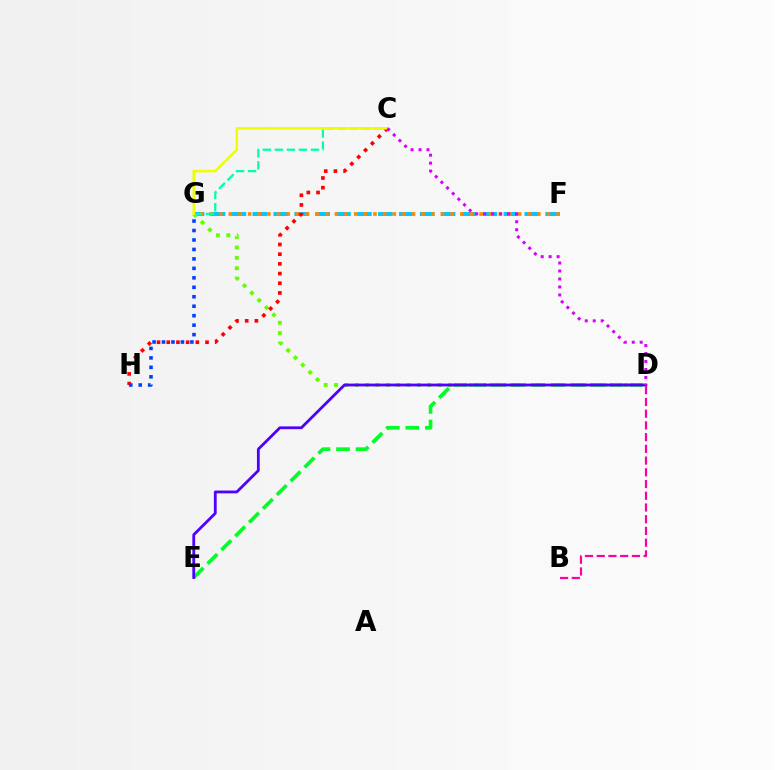{('F', 'G'): [{'color': '#00c7ff', 'line_style': 'dashed', 'thickness': 2.84}, {'color': '#ff8800', 'line_style': 'dotted', 'thickness': 2.62}], ('D', 'E'): [{'color': '#00ff27', 'line_style': 'dashed', 'thickness': 2.65}, {'color': '#4f00ff', 'line_style': 'solid', 'thickness': 2.02}], ('B', 'D'): [{'color': '#ff00a0', 'line_style': 'dashed', 'thickness': 1.59}], ('D', 'G'): [{'color': '#66ff00', 'line_style': 'dotted', 'thickness': 2.81}], ('C', 'H'): [{'color': '#ff0000', 'line_style': 'dotted', 'thickness': 2.63}], ('G', 'H'): [{'color': '#003fff', 'line_style': 'dotted', 'thickness': 2.57}], ('C', 'G'): [{'color': '#00ffaf', 'line_style': 'dashed', 'thickness': 1.64}, {'color': '#eeff00', 'line_style': 'solid', 'thickness': 1.83}], ('C', 'D'): [{'color': '#d600ff', 'line_style': 'dotted', 'thickness': 2.17}]}